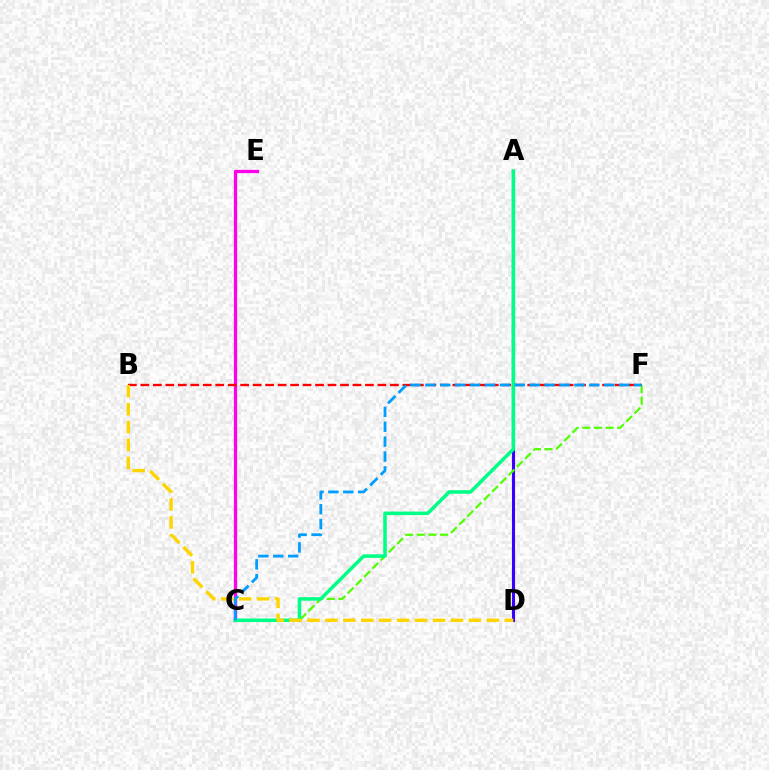{('C', 'E'): [{'color': '#ff00ed', 'line_style': 'solid', 'thickness': 2.35}], ('A', 'D'): [{'color': '#3700ff', 'line_style': 'solid', 'thickness': 2.23}], ('B', 'F'): [{'color': '#ff0000', 'line_style': 'dashed', 'thickness': 1.7}], ('C', 'F'): [{'color': '#4fff00', 'line_style': 'dashed', 'thickness': 1.58}, {'color': '#009eff', 'line_style': 'dashed', 'thickness': 2.03}], ('A', 'C'): [{'color': '#00ff86', 'line_style': 'solid', 'thickness': 2.54}], ('B', 'D'): [{'color': '#ffd500', 'line_style': 'dashed', 'thickness': 2.44}]}